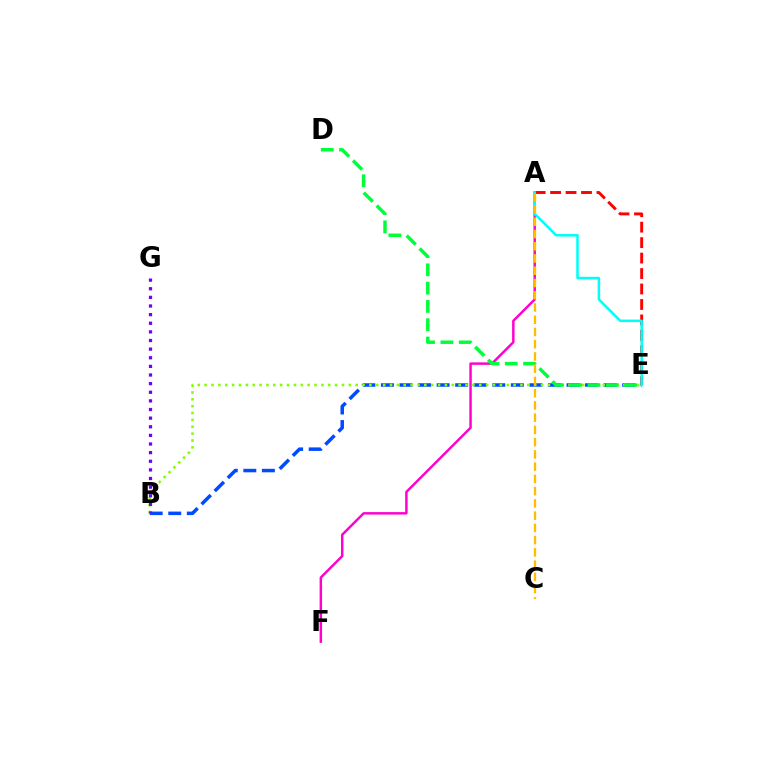{('B', 'E'): [{'color': '#004bff', 'line_style': 'dashed', 'thickness': 2.52}, {'color': '#84ff00', 'line_style': 'dotted', 'thickness': 1.87}], ('A', 'E'): [{'color': '#ff0000', 'line_style': 'dashed', 'thickness': 2.1}, {'color': '#00fff6', 'line_style': 'solid', 'thickness': 1.82}], ('A', 'F'): [{'color': '#ff00cf', 'line_style': 'solid', 'thickness': 1.77}], ('B', 'G'): [{'color': '#7200ff', 'line_style': 'dotted', 'thickness': 2.34}], ('D', 'E'): [{'color': '#00ff39', 'line_style': 'dashed', 'thickness': 2.49}], ('A', 'C'): [{'color': '#ffbd00', 'line_style': 'dashed', 'thickness': 1.66}]}